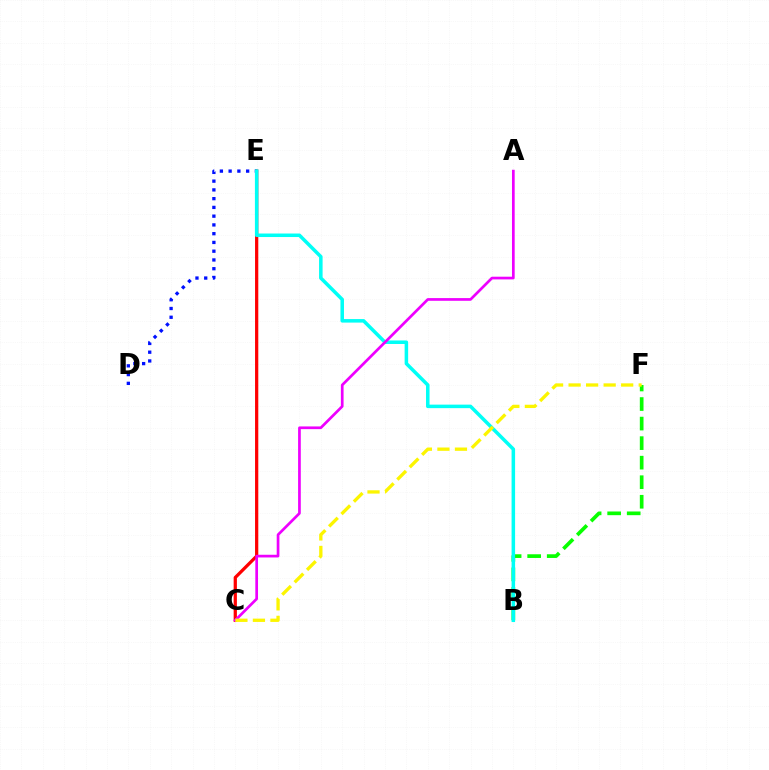{('C', 'E'): [{'color': '#ff0000', 'line_style': 'solid', 'thickness': 2.33}], ('D', 'E'): [{'color': '#0010ff', 'line_style': 'dotted', 'thickness': 2.38}], ('B', 'F'): [{'color': '#08ff00', 'line_style': 'dashed', 'thickness': 2.65}], ('B', 'E'): [{'color': '#00fff6', 'line_style': 'solid', 'thickness': 2.54}], ('A', 'C'): [{'color': '#ee00ff', 'line_style': 'solid', 'thickness': 1.95}], ('C', 'F'): [{'color': '#fcf500', 'line_style': 'dashed', 'thickness': 2.38}]}